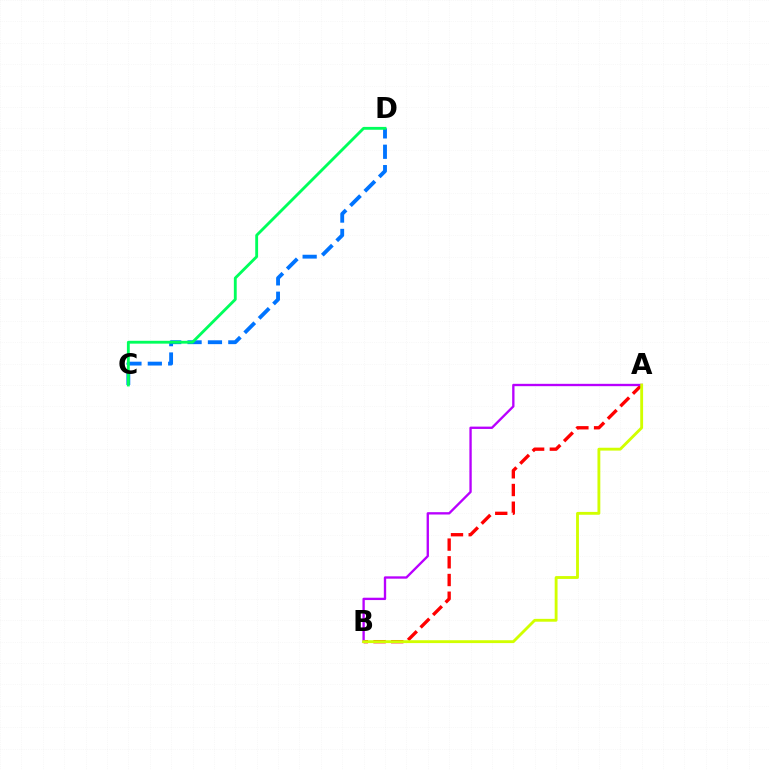{('A', 'B'): [{'color': '#ff0000', 'line_style': 'dashed', 'thickness': 2.41}, {'color': '#b900ff', 'line_style': 'solid', 'thickness': 1.69}, {'color': '#d1ff00', 'line_style': 'solid', 'thickness': 2.05}], ('C', 'D'): [{'color': '#0074ff', 'line_style': 'dashed', 'thickness': 2.77}, {'color': '#00ff5c', 'line_style': 'solid', 'thickness': 2.06}]}